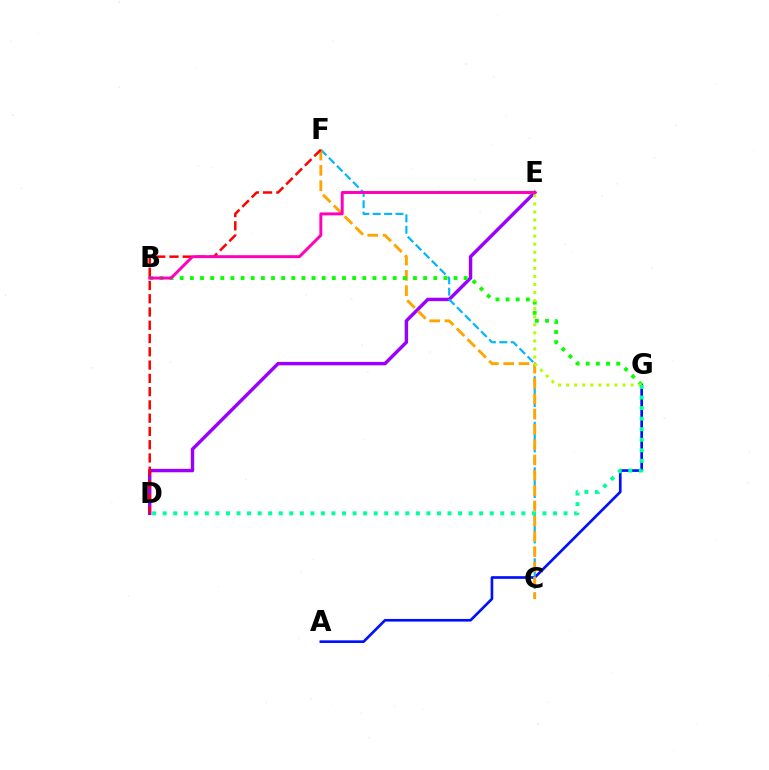{('A', 'G'): [{'color': '#0010ff', 'line_style': 'solid', 'thickness': 1.91}], ('D', 'E'): [{'color': '#9b00ff', 'line_style': 'solid', 'thickness': 2.47}], ('C', 'F'): [{'color': '#00b5ff', 'line_style': 'dashed', 'thickness': 1.55}, {'color': '#ffa500', 'line_style': 'dashed', 'thickness': 2.08}], ('B', 'G'): [{'color': '#08ff00', 'line_style': 'dotted', 'thickness': 2.76}], ('D', 'F'): [{'color': '#ff0000', 'line_style': 'dashed', 'thickness': 1.8}], ('E', 'G'): [{'color': '#b3ff00', 'line_style': 'dotted', 'thickness': 2.19}], ('D', 'G'): [{'color': '#00ff9d', 'line_style': 'dotted', 'thickness': 2.87}], ('B', 'E'): [{'color': '#ff00bd', 'line_style': 'solid', 'thickness': 2.12}]}